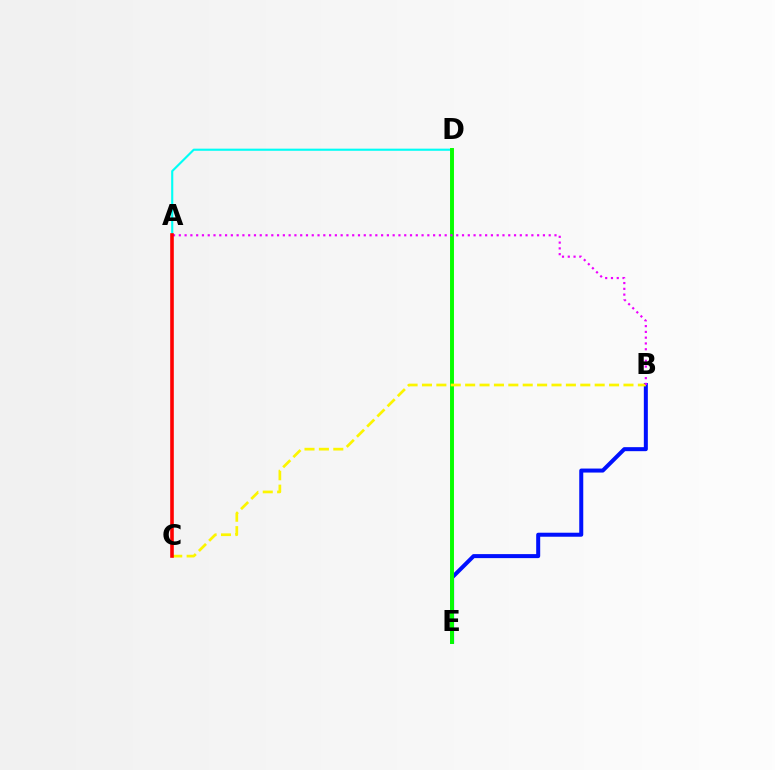{('B', 'E'): [{'color': '#0010ff', 'line_style': 'solid', 'thickness': 2.89}], ('A', 'D'): [{'color': '#00fff6', 'line_style': 'solid', 'thickness': 1.53}], ('D', 'E'): [{'color': '#08ff00', 'line_style': 'solid', 'thickness': 2.84}], ('B', 'C'): [{'color': '#fcf500', 'line_style': 'dashed', 'thickness': 1.96}], ('A', 'B'): [{'color': '#ee00ff', 'line_style': 'dotted', 'thickness': 1.57}], ('A', 'C'): [{'color': '#ff0000', 'line_style': 'solid', 'thickness': 2.59}]}